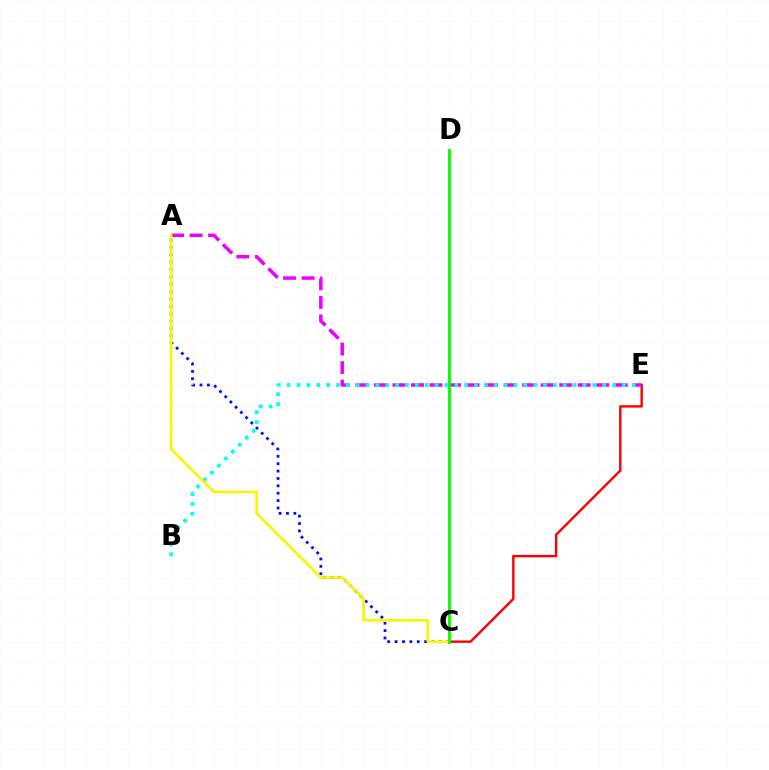{('A', 'C'): [{'color': '#0010ff', 'line_style': 'dotted', 'thickness': 2.01}, {'color': '#fcf500', 'line_style': 'solid', 'thickness': 1.93}], ('C', 'E'): [{'color': '#ff0000', 'line_style': 'solid', 'thickness': 1.73}], ('A', 'E'): [{'color': '#ee00ff', 'line_style': 'dashed', 'thickness': 2.52}], ('B', 'E'): [{'color': '#00fff6', 'line_style': 'dotted', 'thickness': 2.68}], ('C', 'D'): [{'color': '#08ff00', 'line_style': 'solid', 'thickness': 2.08}]}